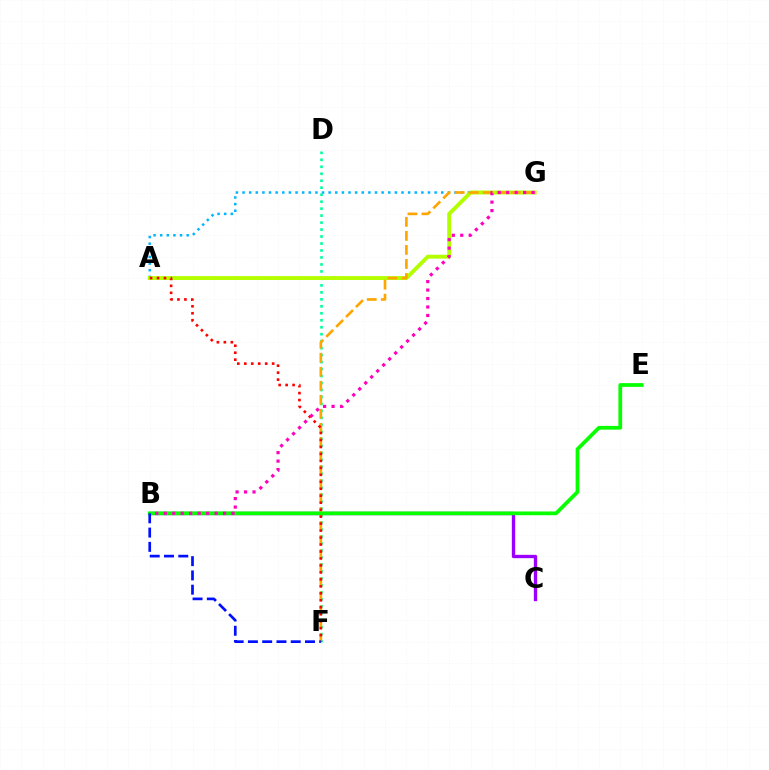{('D', 'F'): [{'color': '#00ff9d', 'line_style': 'dotted', 'thickness': 1.9}], ('B', 'C'): [{'color': '#9b00ff', 'line_style': 'solid', 'thickness': 2.4}], ('A', 'G'): [{'color': '#00b5ff', 'line_style': 'dotted', 'thickness': 1.8}, {'color': '#b3ff00', 'line_style': 'solid', 'thickness': 2.81}], ('F', 'G'): [{'color': '#ffa500', 'line_style': 'dashed', 'thickness': 1.91}], ('B', 'E'): [{'color': '#08ff00', 'line_style': 'solid', 'thickness': 2.7}], ('A', 'F'): [{'color': '#ff0000', 'line_style': 'dotted', 'thickness': 1.89}], ('B', 'F'): [{'color': '#0010ff', 'line_style': 'dashed', 'thickness': 1.94}], ('B', 'G'): [{'color': '#ff00bd', 'line_style': 'dotted', 'thickness': 2.3}]}